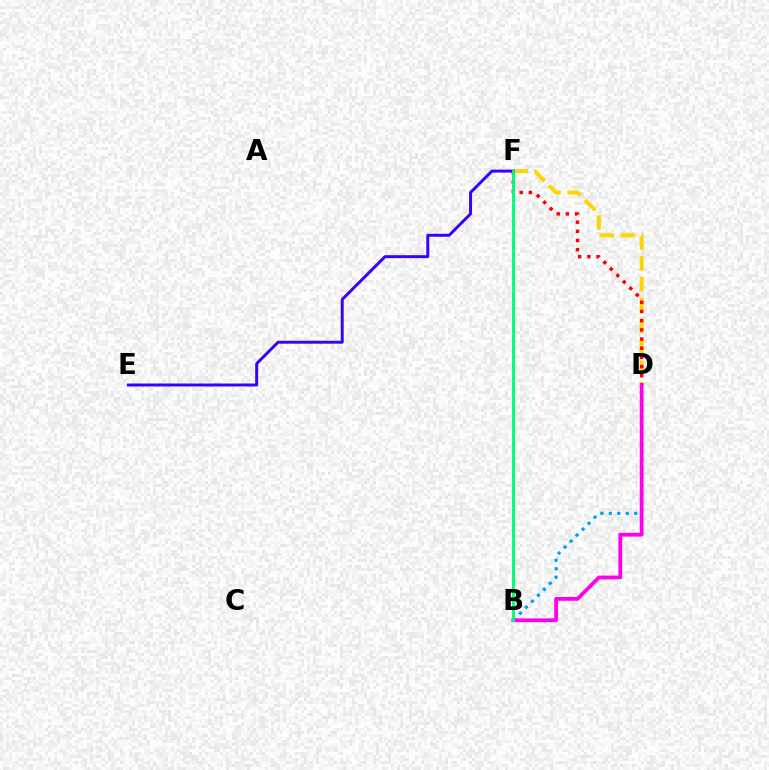{('D', 'F'): [{'color': '#ffd500', 'line_style': 'dashed', 'thickness': 2.84}, {'color': '#ff0000', 'line_style': 'dotted', 'thickness': 2.49}], ('B', 'F'): [{'color': '#4fff00', 'line_style': 'solid', 'thickness': 2.14}, {'color': '#00ff86', 'line_style': 'solid', 'thickness': 1.97}], ('B', 'D'): [{'color': '#009eff', 'line_style': 'dotted', 'thickness': 2.3}, {'color': '#ff00ed', 'line_style': 'solid', 'thickness': 2.72}], ('E', 'F'): [{'color': '#3700ff', 'line_style': 'solid', 'thickness': 2.13}]}